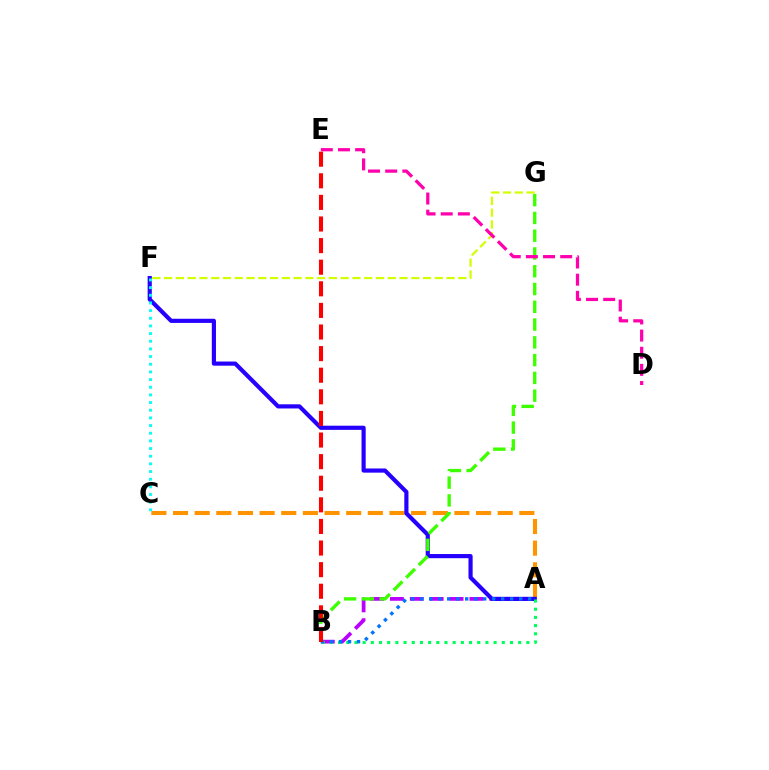{('F', 'G'): [{'color': '#d1ff00', 'line_style': 'dashed', 'thickness': 1.6}], ('A', 'C'): [{'color': '#ff9400', 'line_style': 'dashed', 'thickness': 2.94}], ('A', 'B'): [{'color': '#b900ff', 'line_style': 'dashed', 'thickness': 2.7}, {'color': '#00ff5c', 'line_style': 'dotted', 'thickness': 2.22}, {'color': '#0074ff', 'line_style': 'dotted', 'thickness': 2.44}], ('A', 'F'): [{'color': '#2500ff', 'line_style': 'solid', 'thickness': 3.0}], ('B', 'G'): [{'color': '#3dff00', 'line_style': 'dashed', 'thickness': 2.41}], ('C', 'F'): [{'color': '#00fff6', 'line_style': 'dotted', 'thickness': 2.08}], ('D', 'E'): [{'color': '#ff00ac', 'line_style': 'dashed', 'thickness': 2.33}], ('B', 'E'): [{'color': '#ff0000', 'line_style': 'dashed', 'thickness': 2.93}]}